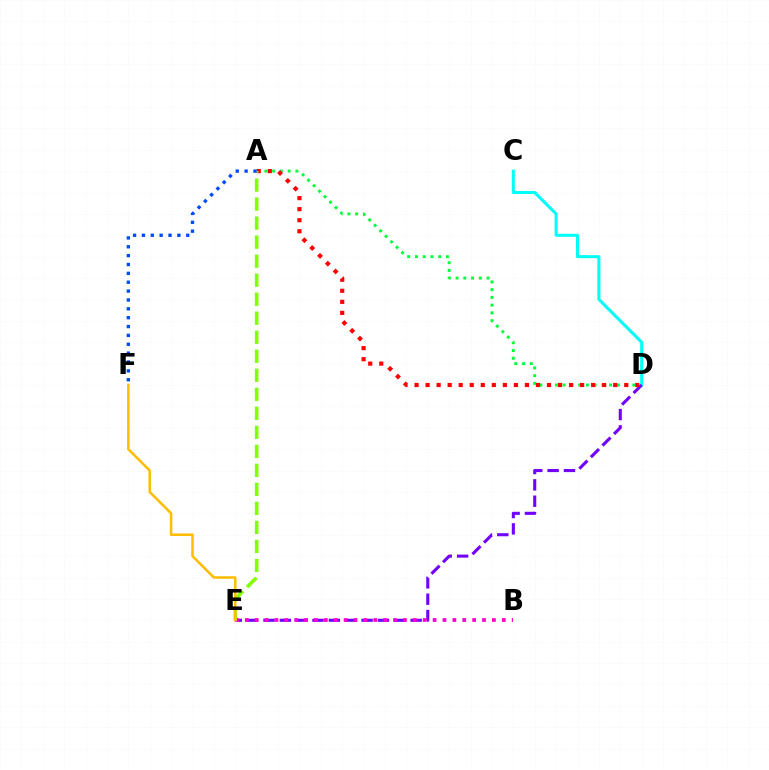{('A', 'D'): [{'color': '#00ff39', 'line_style': 'dotted', 'thickness': 2.11}, {'color': '#ff0000', 'line_style': 'dotted', 'thickness': 3.0}], ('C', 'D'): [{'color': '#00fff6', 'line_style': 'solid', 'thickness': 2.18}], ('D', 'E'): [{'color': '#7200ff', 'line_style': 'dashed', 'thickness': 2.22}], ('B', 'E'): [{'color': '#ff00cf', 'line_style': 'dotted', 'thickness': 2.69}], ('A', 'E'): [{'color': '#84ff00', 'line_style': 'dashed', 'thickness': 2.58}], ('E', 'F'): [{'color': '#ffbd00', 'line_style': 'solid', 'thickness': 1.82}], ('A', 'F'): [{'color': '#004bff', 'line_style': 'dotted', 'thickness': 2.41}]}